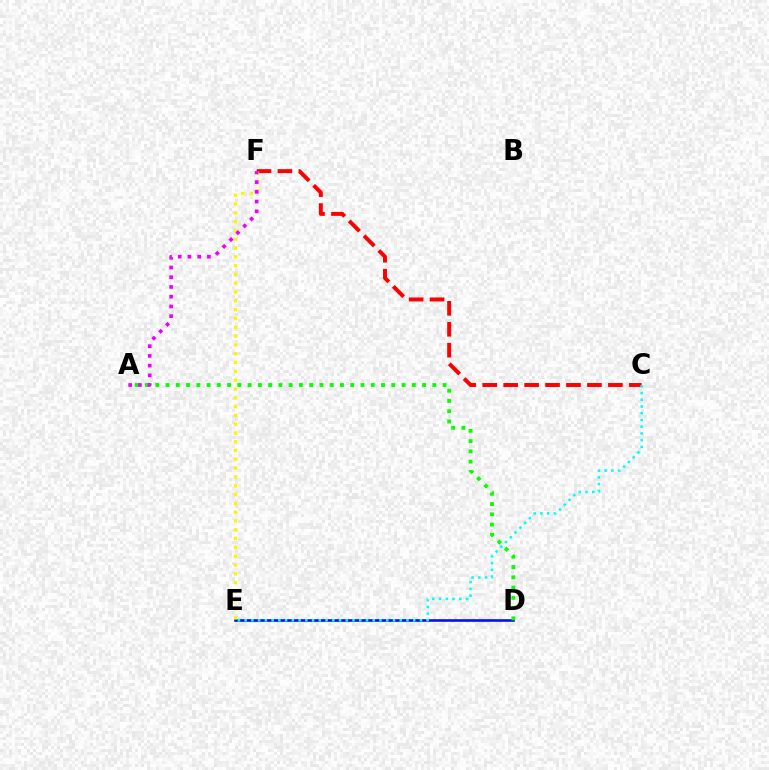{('D', 'E'): [{'color': '#0010ff', 'line_style': 'solid', 'thickness': 1.89}], ('A', 'D'): [{'color': '#08ff00', 'line_style': 'dotted', 'thickness': 2.79}], ('C', 'F'): [{'color': '#ff0000', 'line_style': 'dashed', 'thickness': 2.85}], ('E', 'F'): [{'color': '#fcf500', 'line_style': 'dotted', 'thickness': 2.39}], ('C', 'E'): [{'color': '#00fff6', 'line_style': 'dotted', 'thickness': 1.83}], ('A', 'F'): [{'color': '#ee00ff', 'line_style': 'dotted', 'thickness': 2.64}]}